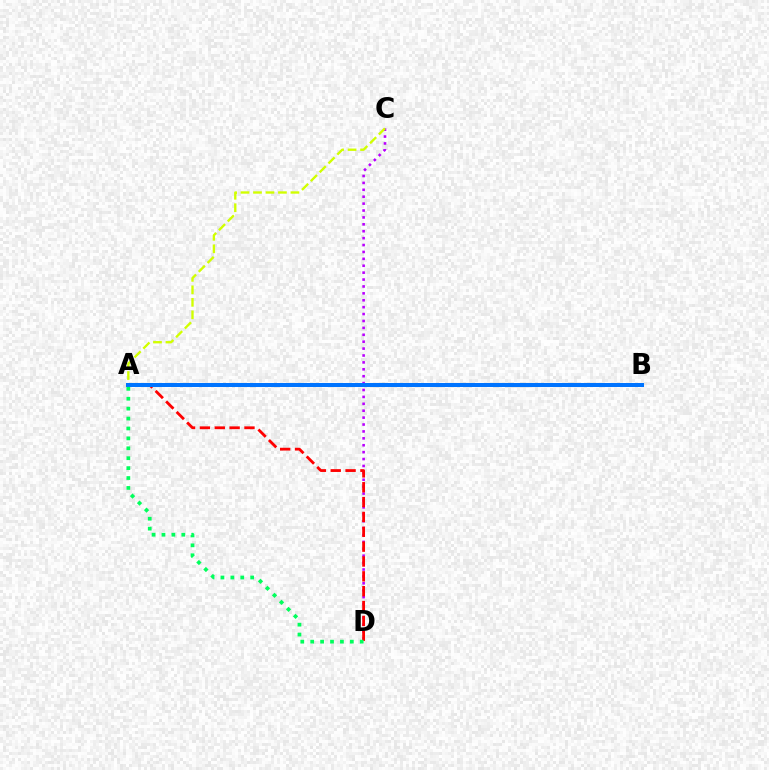{('C', 'D'): [{'color': '#b900ff', 'line_style': 'dotted', 'thickness': 1.88}], ('A', 'C'): [{'color': '#d1ff00', 'line_style': 'dashed', 'thickness': 1.7}], ('A', 'D'): [{'color': '#ff0000', 'line_style': 'dashed', 'thickness': 2.02}, {'color': '#00ff5c', 'line_style': 'dotted', 'thickness': 2.69}], ('A', 'B'): [{'color': '#0074ff', 'line_style': 'solid', 'thickness': 2.89}]}